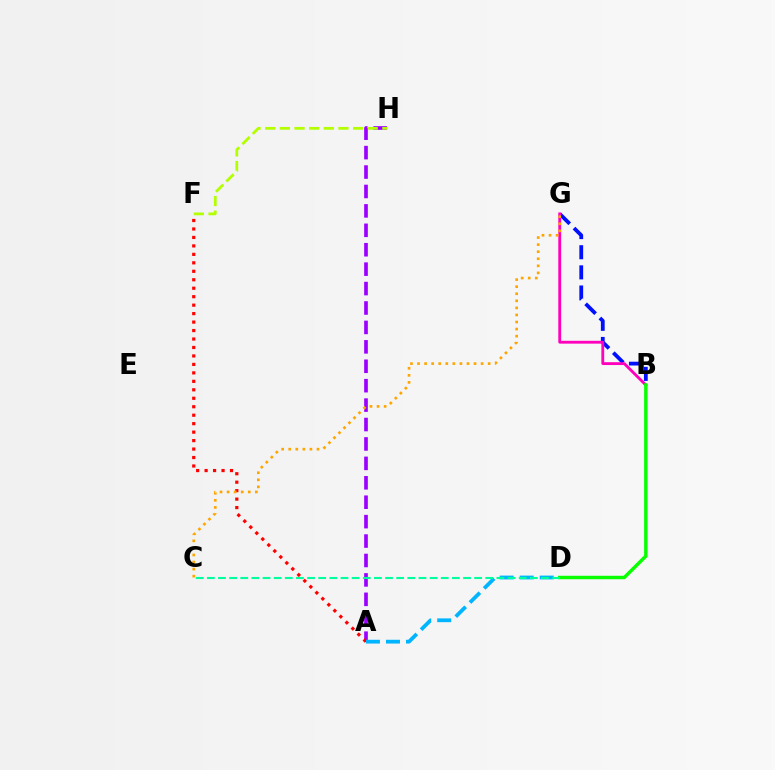{('A', 'H'): [{'color': '#9b00ff', 'line_style': 'dashed', 'thickness': 2.64}], ('F', 'H'): [{'color': '#b3ff00', 'line_style': 'dashed', 'thickness': 1.99}], ('B', 'G'): [{'color': '#0010ff', 'line_style': 'dashed', 'thickness': 2.74}, {'color': '#ff00bd', 'line_style': 'solid', 'thickness': 2.05}], ('A', 'F'): [{'color': '#ff0000', 'line_style': 'dotted', 'thickness': 2.3}], ('B', 'D'): [{'color': '#08ff00', 'line_style': 'solid', 'thickness': 2.47}], ('A', 'D'): [{'color': '#00b5ff', 'line_style': 'dashed', 'thickness': 2.72}], ('C', 'D'): [{'color': '#00ff9d', 'line_style': 'dashed', 'thickness': 1.51}], ('C', 'G'): [{'color': '#ffa500', 'line_style': 'dotted', 'thickness': 1.92}]}